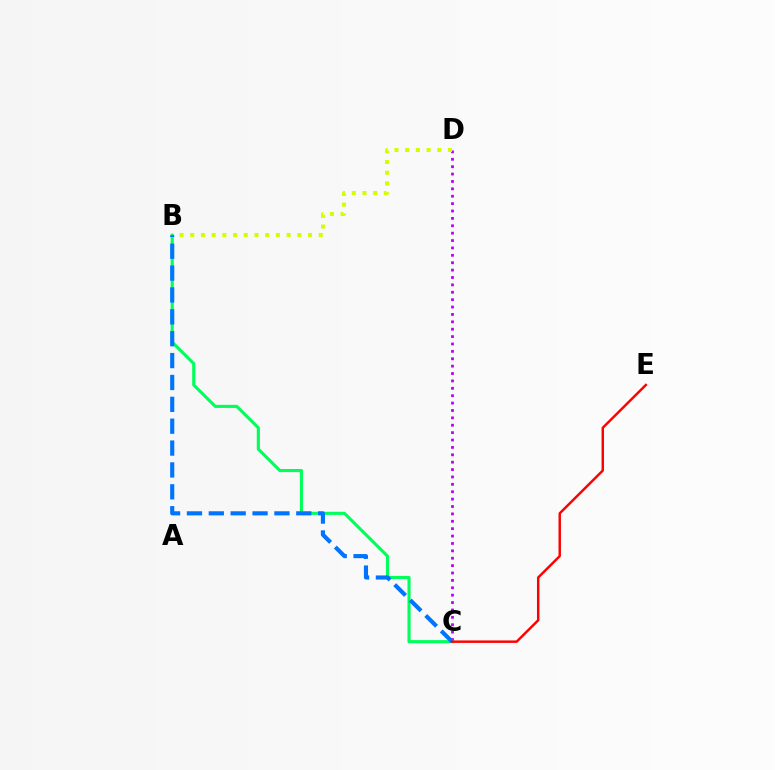{('C', 'D'): [{'color': '#b900ff', 'line_style': 'dotted', 'thickness': 2.01}], ('B', 'D'): [{'color': '#d1ff00', 'line_style': 'dotted', 'thickness': 2.91}], ('B', 'C'): [{'color': '#00ff5c', 'line_style': 'solid', 'thickness': 2.25}, {'color': '#0074ff', 'line_style': 'dashed', 'thickness': 2.97}], ('C', 'E'): [{'color': '#ff0000', 'line_style': 'solid', 'thickness': 1.77}]}